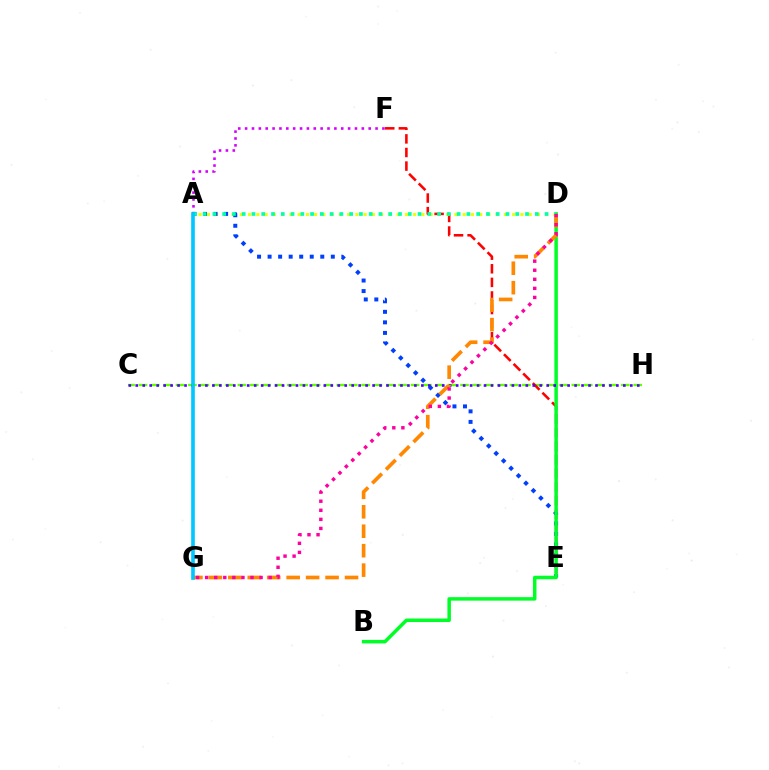{('C', 'H'): [{'color': '#66ff00', 'line_style': 'dashed', 'thickness': 1.68}, {'color': '#4f00ff', 'line_style': 'dotted', 'thickness': 1.89}], ('A', 'F'): [{'color': '#d600ff', 'line_style': 'dotted', 'thickness': 1.87}], ('E', 'F'): [{'color': '#ff0000', 'line_style': 'dashed', 'thickness': 1.85}], ('A', 'D'): [{'color': '#eeff00', 'line_style': 'dotted', 'thickness': 2.24}, {'color': '#00ffaf', 'line_style': 'dotted', 'thickness': 2.65}], ('A', 'E'): [{'color': '#003fff', 'line_style': 'dotted', 'thickness': 2.86}], ('B', 'D'): [{'color': '#00ff27', 'line_style': 'solid', 'thickness': 2.52}], ('D', 'G'): [{'color': '#ff8800', 'line_style': 'dashed', 'thickness': 2.64}, {'color': '#ff00a0', 'line_style': 'dotted', 'thickness': 2.46}], ('A', 'G'): [{'color': '#00c7ff', 'line_style': 'solid', 'thickness': 2.62}]}